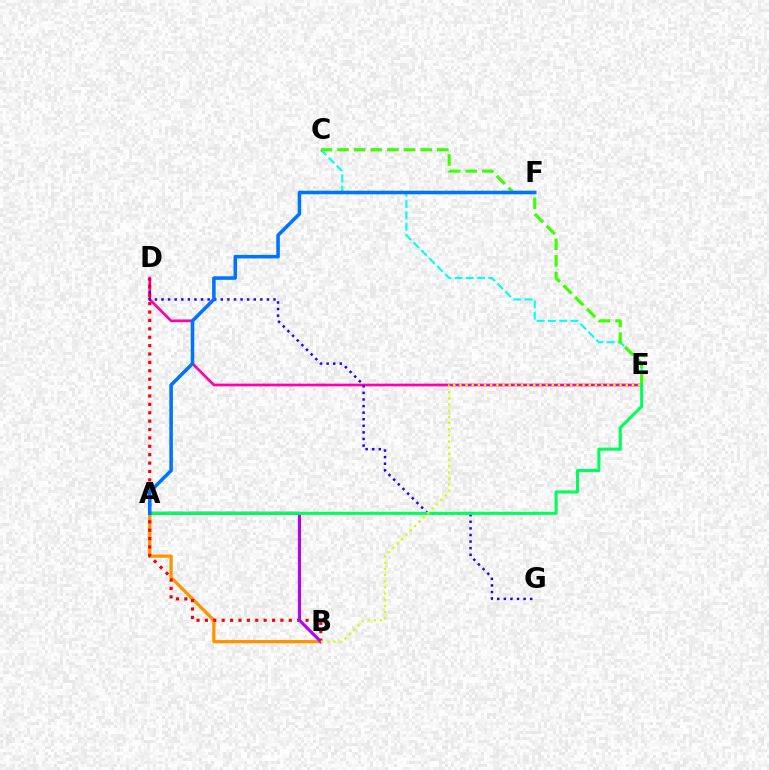{('D', 'E'): [{'color': '#ff00ac', 'line_style': 'solid', 'thickness': 1.94}], ('C', 'E'): [{'color': '#00fff6', 'line_style': 'dashed', 'thickness': 1.53}, {'color': '#3dff00', 'line_style': 'dashed', 'thickness': 2.26}], ('A', 'B'): [{'color': '#ff9400', 'line_style': 'solid', 'thickness': 2.37}, {'color': '#b900ff', 'line_style': 'solid', 'thickness': 2.23}], ('D', 'G'): [{'color': '#2500ff', 'line_style': 'dotted', 'thickness': 1.79}], ('B', 'D'): [{'color': '#ff0000', 'line_style': 'dotted', 'thickness': 2.28}], ('A', 'E'): [{'color': '#00ff5c', 'line_style': 'solid', 'thickness': 2.23}], ('A', 'F'): [{'color': '#0074ff', 'line_style': 'solid', 'thickness': 2.56}], ('B', 'E'): [{'color': '#d1ff00', 'line_style': 'dotted', 'thickness': 1.67}]}